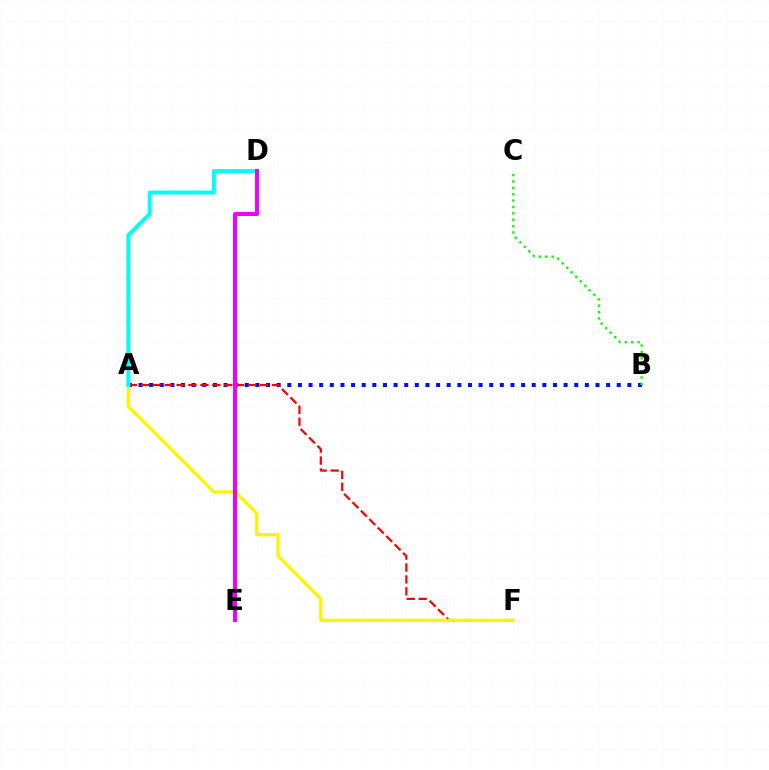{('A', 'B'): [{'color': '#0010ff', 'line_style': 'dotted', 'thickness': 2.89}], ('A', 'F'): [{'color': '#ff0000', 'line_style': 'dashed', 'thickness': 1.62}, {'color': '#fcf500', 'line_style': 'solid', 'thickness': 2.36}], ('B', 'C'): [{'color': '#08ff00', 'line_style': 'dotted', 'thickness': 1.73}], ('A', 'D'): [{'color': '#00fff6', 'line_style': 'solid', 'thickness': 2.86}], ('D', 'E'): [{'color': '#ee00ff', 'line_style': 'solid', 'thickness': 2.85}]}